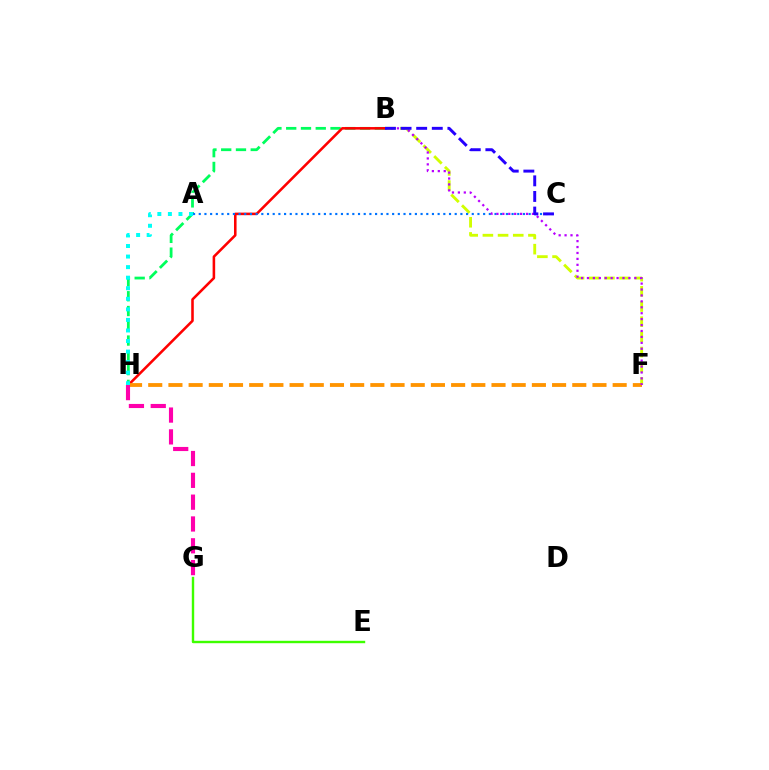{('B', 'H'): [{'color': '#00ff5c', 'line_style': 'dashed', 'thickness': 2.01}, {'color': '#ff0000', 'line_style': 'solid', 'thickness': 1.85}], ('B', 'F'): [{'color': '#d1ff00', 'line_style': 'dashed', 'thickness': 2.06}, {'color': '#b900ff', 'line_style': 'dotted', 'thickness': 1.61}], ('A', 'C'): [{'color': '#0074ff', 'line_style': 'dotted', 'thickness': 1.55}], ('F', 'H'): [{'color': '#ff9400', 'line_style': 'dashed', 'thickness': 2.74}], ('A', 'H'): [{'color': '#00fff6', 'line_style': 'dotted', 'thickness': 2.87}], ('G', 'H'): [{'color': '#ff00ac', 'line_style': 'dashed', 'thickness': 2.96}], ('E', 'G'): [{'color': '#3dff00', 'line_style': 'solid', 'thickness': 1.73}], ('B', 'C'): [{'color': '#2500ff', 'line_style': 'dashed', 'thickness': 2.12}]}